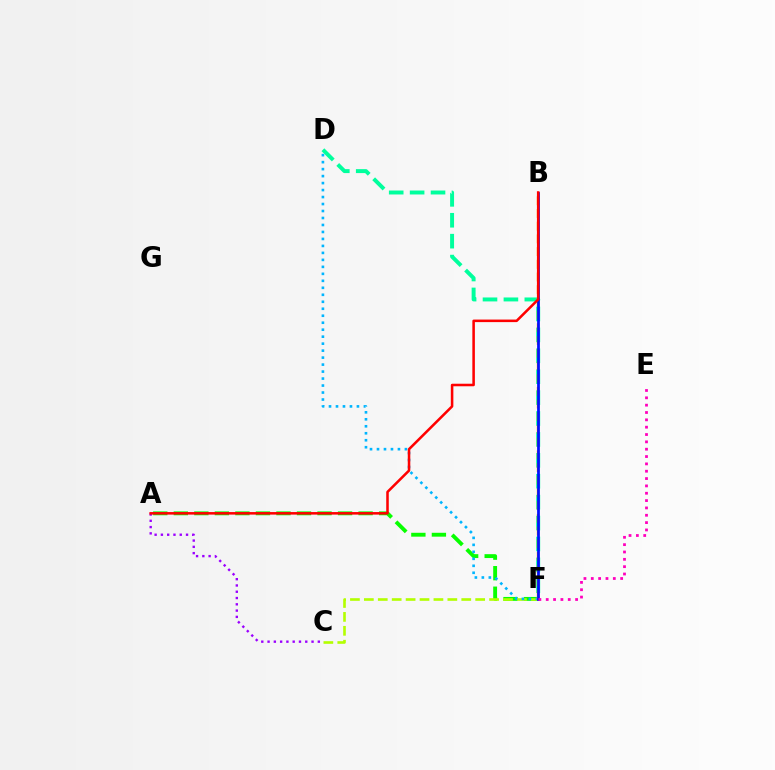{('A', 'F'): [{'color': '#08ff00', 'line_style': 'dashed', 'thickness': 2.79}], ('D', 'F'): [{'color': '#00ff9d', 'line_style': 'dashed', 'thickness': 2.84}, {'color': '#00b5ff', 'line_style': 'dotted', 'thickness': 1.9}], ('A', 'C'): [{'color': '#9b00ff', 'line_style': 'dotted', 'thickness': 1.71}], ('C', 'F'): [{'color': '#b3ff00', 'line_style': 'dashed', 'thickness': 1.89}], ('B', 'F'): [{'color': '#ffa500', 'line_style': 'dashed', 'thickness': 1.73}, {'color': '#0010ff', 'line_style': 'solid', 'thickness': 1.98}], ('A', 'B'): [{'color': '#ff0000', 'line_style': 'solid', 'thickness': 1.83}], ('E', 'F'): [{'color': '#ff00bd', 'line_style': 'dotted', 'thickness': 1.99}]}